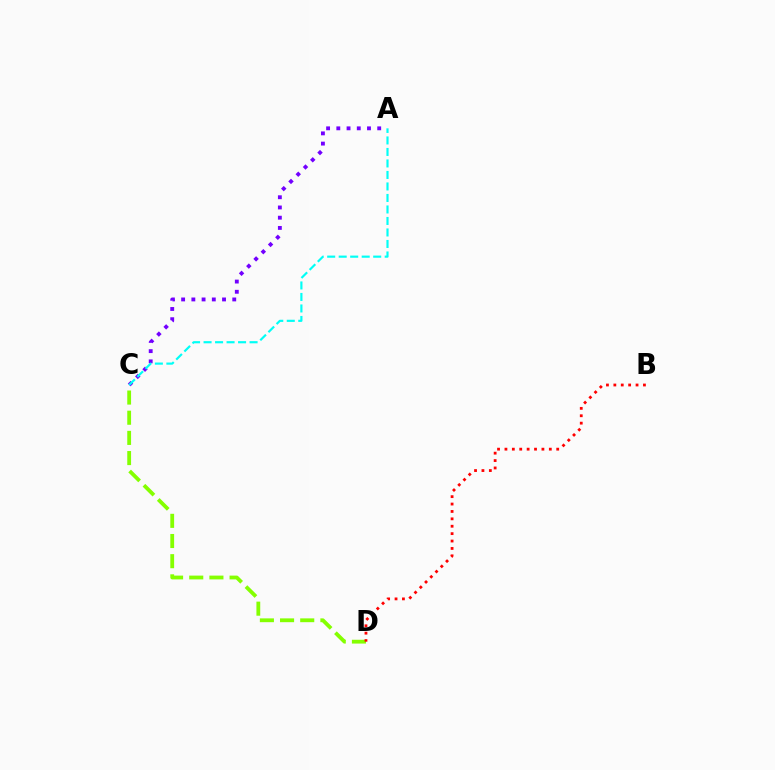{('A', 'C'): [{'color': '#7200ff', 'line_style': 'dotted', 'thickness': 2.78}, {'color': '#00fff6', 'line_style': 'dashed', 'thickness': 1.56}], ('C', 'D'): [{'color': '#84ff00', 'line_style': 'dashed', 'thickness': 2.74}], ('B', 'D'): [{'color': '#ff0000', 'line_style': 'dotted', 'thickness': 2.01}]}